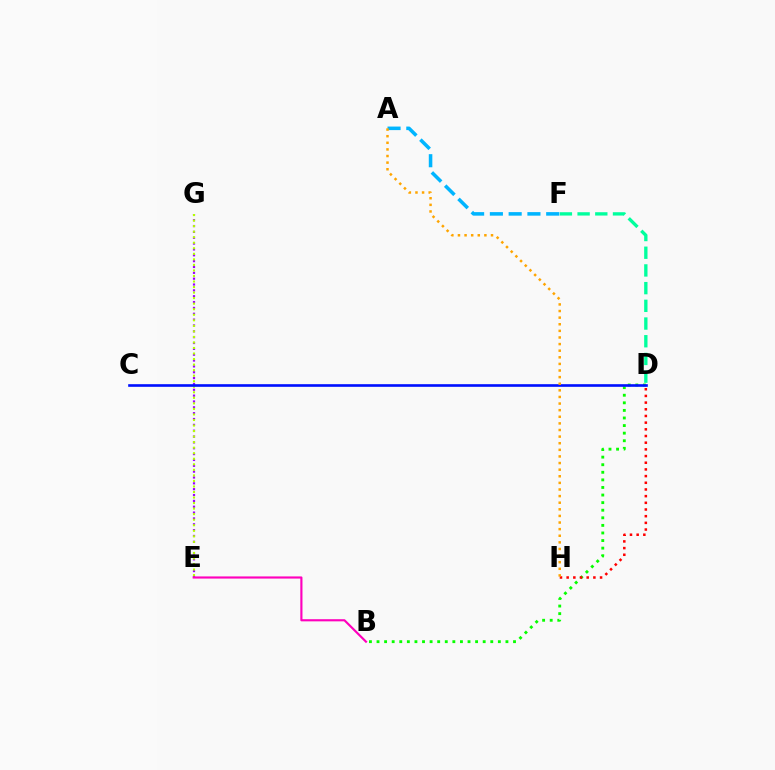{('E', 'G'): [{'color': '#9b00ff', 'line_style': 'dotted', 'thickness': 1.59}, {'color': '#b3ff00', 'line_style': 'dotted', 'thickness': 1.5}], ('B', 'E'): [{'color': '#ff00bd', 'line_style': 'solid', 'thickness': 1.55}], ('B', 'D'): [{'color': '#08ff00', 'line_style': 'dotted', 'thickness': 2.06}], ('C', 'D'): [{'color': '#0010ff', 'line_style': 'solid', 'thickness': 1.89}], ('D', 'F'): [{'color': '#00ff9d', 'line_style': 'dashed', 'thickness': 2.4}], ('A', 'F'): [{'color': '#00b5ff', 'line_style': 'dashed', 'thickness': 2.55}], ('D', 'H'): [{'color': '#ff0000', 'line_style': 'dotted', 'thickness': 1.81}], ('A', 'H'): [{'color': '#ffa500', 'line_style': 'dotted', 'thickness': 1.8}]}